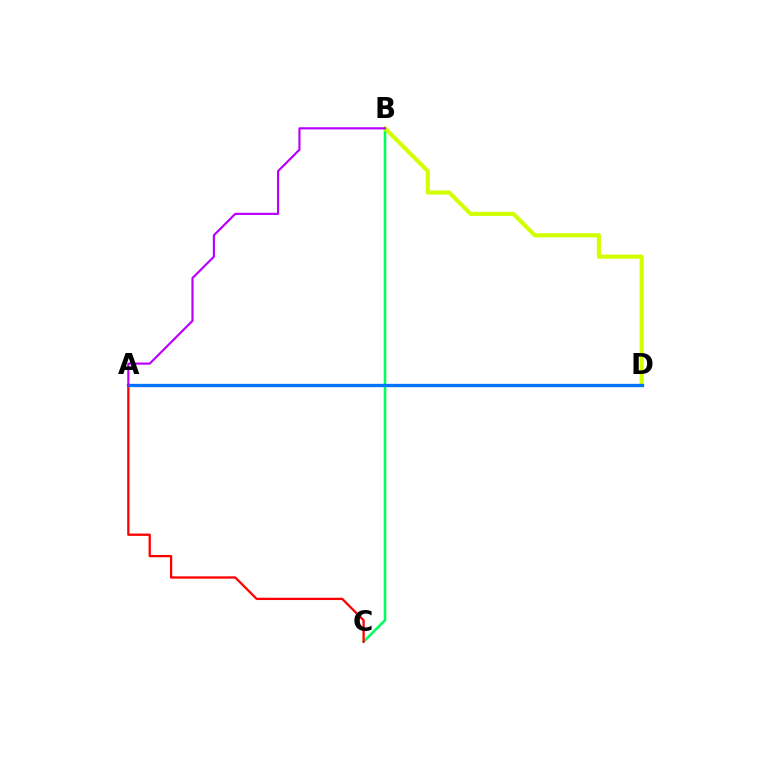{('B', 'C'): [{'color': '#00ff5c', 'line_style': 'solid', 'thickness': 1.84}], ('B', 'D'): [{'color': '#d1ff00', 'line_style': 'solid', 'thickness': 2.98}], ('A', 'C'): [{'color': '#ff0000', 'line_style': 'solid', 'thickness': 1.65}], ('A', 'D'): [{'color': '#0074ff', 'line_style': 'solid', 'thickness': 2.38}], ('A', 'B'): [{'color': '#b900ff', 'line_style': 'solid', 'thickness': 1.56}]}